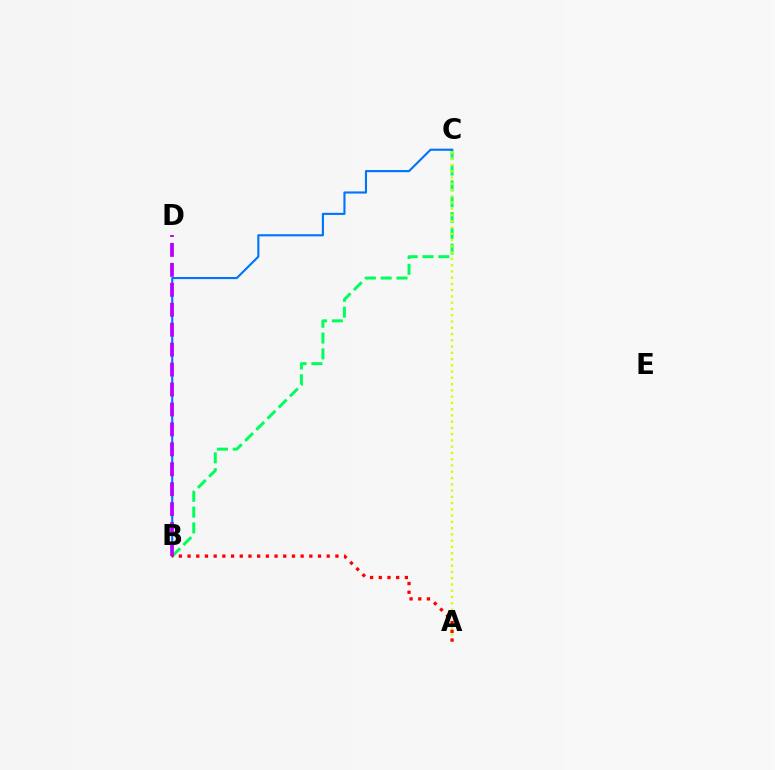{('B', 'C'): [{'color': '#00ff5c', 'line_style': 'dashed', 'thickness': 2.15}, {'color': '#0074ff', 'line_style': 'solid', 'thickness': 1.53}], ('A', 'C'): [{'color': '#d1ff00', 'line_style': 'dotted', 'thickness': 1.7}], ('B', 'D'): [{'color': '#b900ff', 'line_style': 'dashed', 'thickness': 2.71}], ('A', 'B'): [{'color': '#ff0000', 'line_style': 'dotted', 'thickness': 2.36}]}